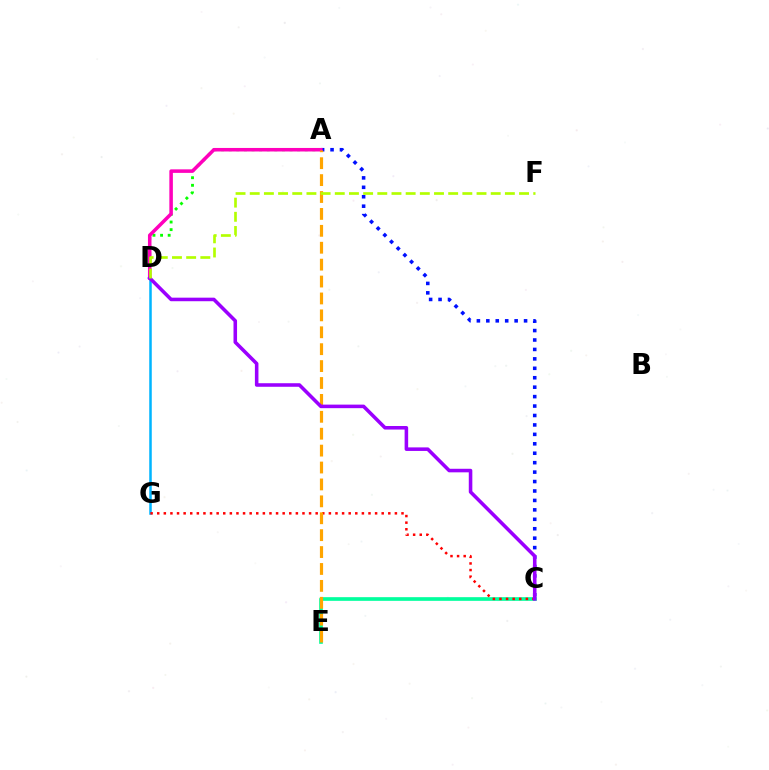{('A', 'D'): [{'color': '#08ff00', 'line_style': 'dotted', 'thickness': 2.06}, {'color': '#ff00bd', 'line_style': 'solid', 'thickness': 2.54}], ('C', 'E'): [{'color': '#00ff9d', 'line_style': 'solid', 'thickness': 2.64}], ('D', 'G'): [{'color': '#00b5ff', 'line_style': 'solid', 'thickness': 1.82}], ('C', 'G'): [{'color': '#ff0000', 'line_style': 'dotted', 'thickness': 1.79}], ('A', 'C'): [{'color': '#0010ff', 'line_style': 'dotted', 'thickness': 2.56}], ('A', 'E'): [{'color': '#ffa500', 'line_style': 'dashed', 'thickness': 2.3}], ('C', 'D'): [{'color': '#9b00ff', 'line_style': 'solid', 'thickness': 2.56}], ('D', 'F'): [{'color': '#b3ff00', 'line_style': 'dashed', 'thickness': 1.93}]}